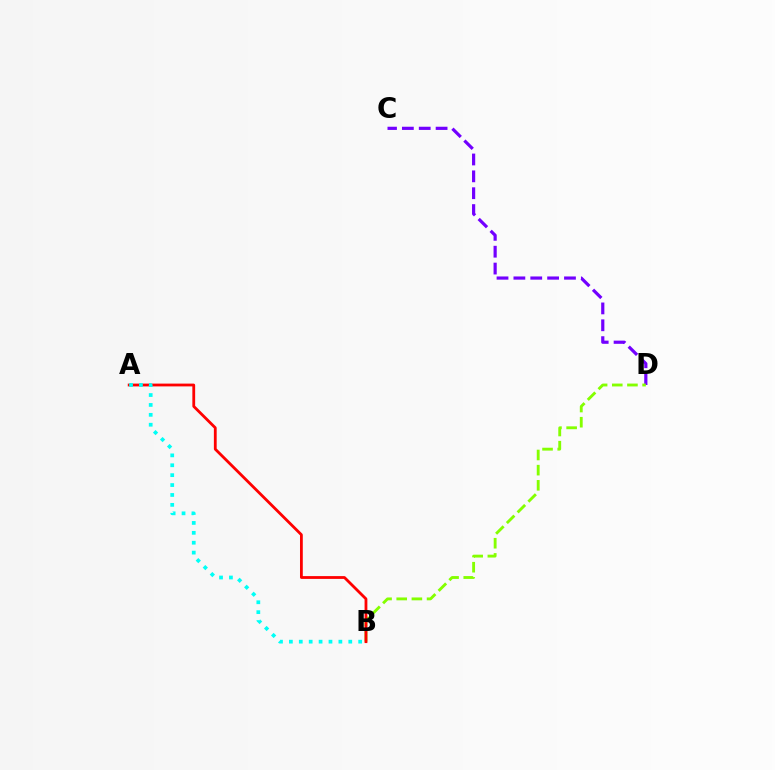{('C', 'D'): [{'color': '#7200ff', 'line_style': 'dashed', 'thickness': 2.29}], ('B', 'D'): [{'color': '#84ff00', 'line_style': 'dashed', 'thickness': 2.06}], ('A', 'B'): [{'color': '#ff0000', 'line_style': 'solid', 'thickness': 2.01}, {'color': '#00fff6', 'line_style': 'dotted', 'thickness': 2.69}]}